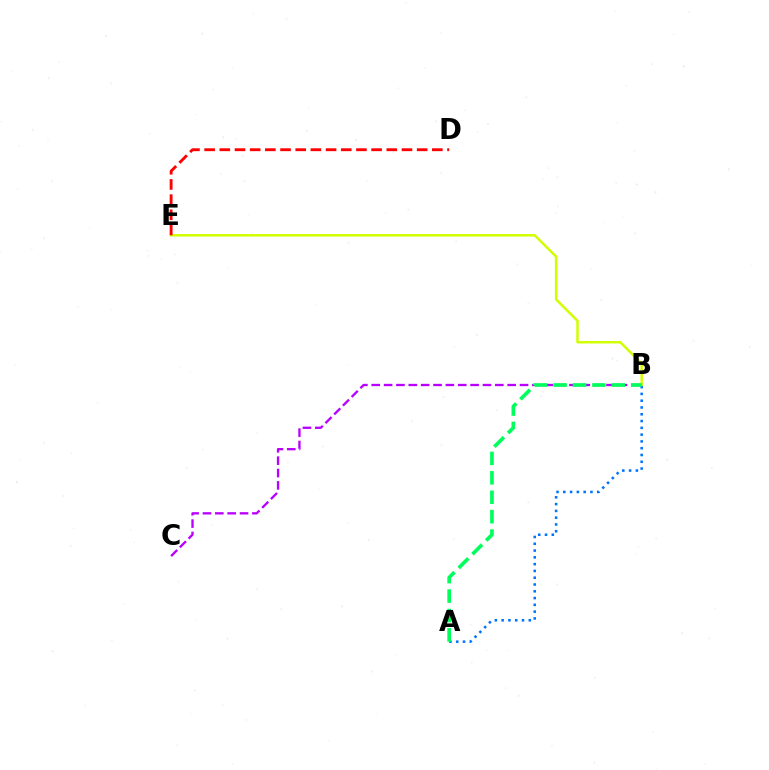{('B', 'C'): [{'color': '#b900ff', 'line_style': 'dashed', 'thickness': 1.68}], ('B', 'E'): [{'color': '#d1ff00', 'line_style': 'solid', 'thickness': 1.8}], ('D', 'E'): [{'color': '#ff0000', 'line_style': 'dashed', 'thickness': 2.06}], ('A', 'B'): [{'color': '#0074ff', 'line_style': 'dotted', 'thickness': 1.84}, {'color': '#00ff5c', 'line_style': 'dashed', 'thickness': 2.64}]}